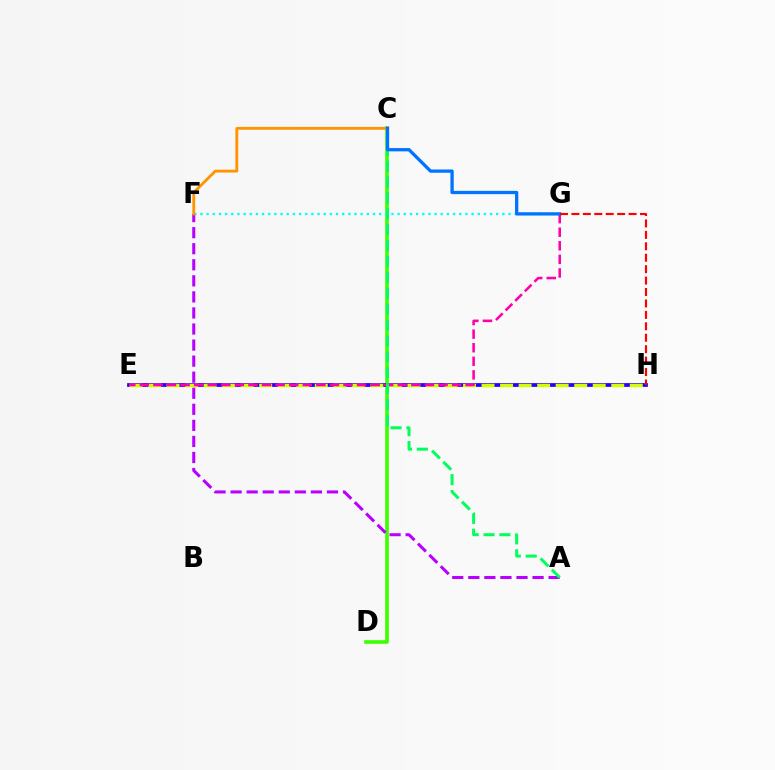{('C', 'D'): [{'color': '#3dff00', 'line_style': 'solid', 'thickness': 2.61}], ('E', 'H'): [{'color': '#2500ff', 'line_style': 'solid', 'thickness': 2.71}, {'color': '#d1ff00', 'line_style': 'dashed', 'thickness': 2.52}], ('F', 'G'): [{'color': '#00fff6', 'line_style': 'dotted', 'thickness': 1.67}], ('A', 'F'): [{'color': '#b900ff', 'line_style': 'dashed', 'thickness': 2.18}], ('E', 'G'): [{'color': '#ff00ac', 'line_style': 'dashed', 'thickness': 1.84}], ('A', 'C'): [{'color': '#00ff5c', 'line_style': 'dashed', 'thickness': 2.16}], ('C', 'F'): [{'color': '#ff9400', 'line_style': 'solid', 'thickness': 2.05}], ('C', 'G'): [{'color': '#0074ff', 'line_style': 'solid', 'thickness': 2.36}], ('G', 'H'): [{'color': '#ff0000', 'line_style': 'dashed', 'thickness': 1.55}]}